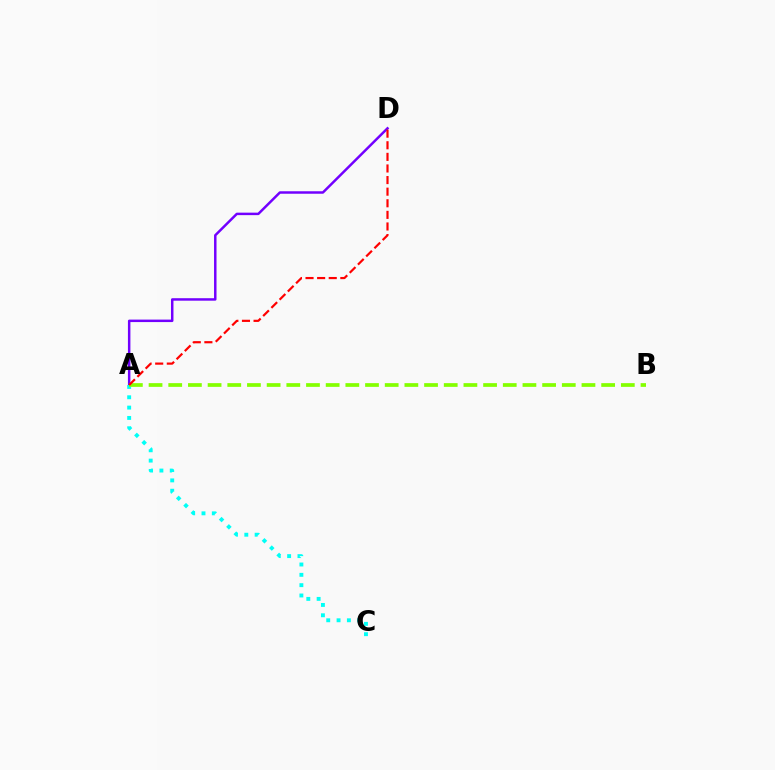{('A', 'D'): [{'color': '#7200ff', 'line_style': 'solid', 'thickness': 1.78}, {'color': '#ff0000', 'line_style': 'dashed', 'thickness': 1.58}], ('A', 'C'): [{'color': '#00fff6', 'line_style': 'dotted', 'thickness': 2.81}], ('A', 'B'): [{'color': '#84ff00', 'line_style': 'dashed', 'thickness': 2.67}]}